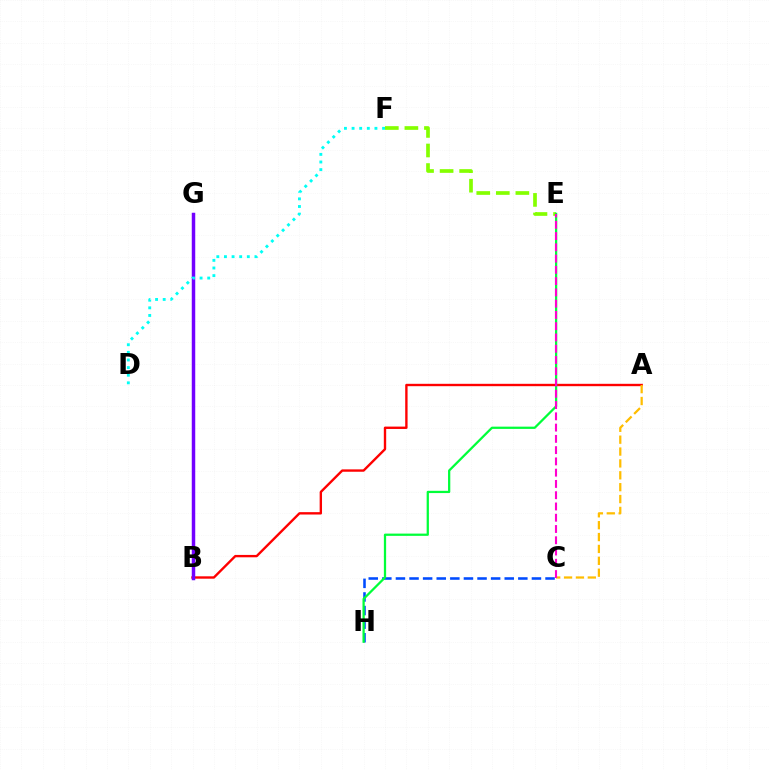{('A', 'B'): [{'color': '#ff0000', 'line_style': 'solid', 'thickness': 1.71}], ('B', 'G'): [{'color': '#7200ff', 'line_style': 'solid', 'thickness': 2.5}], ('E', 'F'): [{'color': '#84ff00', 'line_style': 'dashed', 'thickness': 2.66}], ('C', 'H'): [{'color': '#004bff', 'line_style': 'dashed', 'thickness': 1.85}], ('E', 'H'): [{'color': '#00ff39', 'line_style': 'solid', 'thickness': 1.63}], ('A', 'C'): [{'color': '#ffbd00', 'line_style': 'dashed', 'thickness': 1.61}], ('D', 'F'): [{'color': '#00fff6', 'line_style': 'dotted', 'thickness': 2.07}], ('C', 'E'): [{'color': '#ff00cf', 'line_style': 'dashed', 'thickness': 1.53}]}